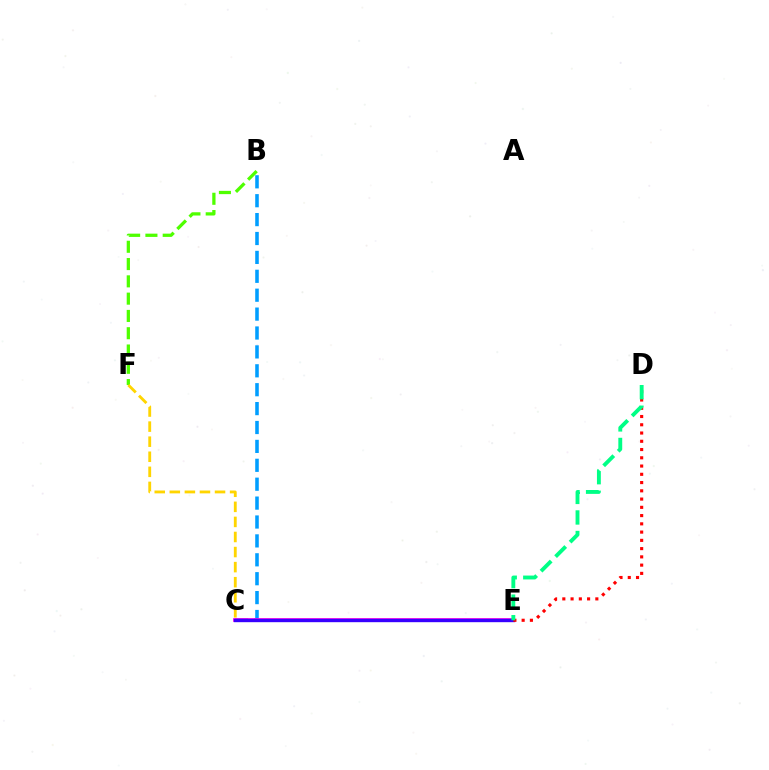{('B', 'C'): [{'color': '#009eff', 'line_style': 'dashed', 'thickness': 2.57}], ('C', 'E'): [{'color': '#ff00ed', 'line_style': 'solid', 'thickness': 2.68}, {'color': '#3700ff', 'line_style': 'solid', 'thickness': 2.43}], ('B', 'F'): [{'color': '#4fff00', 'line_style': 'dashed', 'thickness': 2.35}], ('C', 'F'): [{'color': '#ffd500', 'line_style': 'dashed', 'thickness': 2.05}], ('D', 'E'): [{'color': '#ff0000', 'line_style': 'dotted', 'thickness': 2.24}, {'color': '#00ff86', 'line_style': 'dashed', 'thickness': 2.79}]}